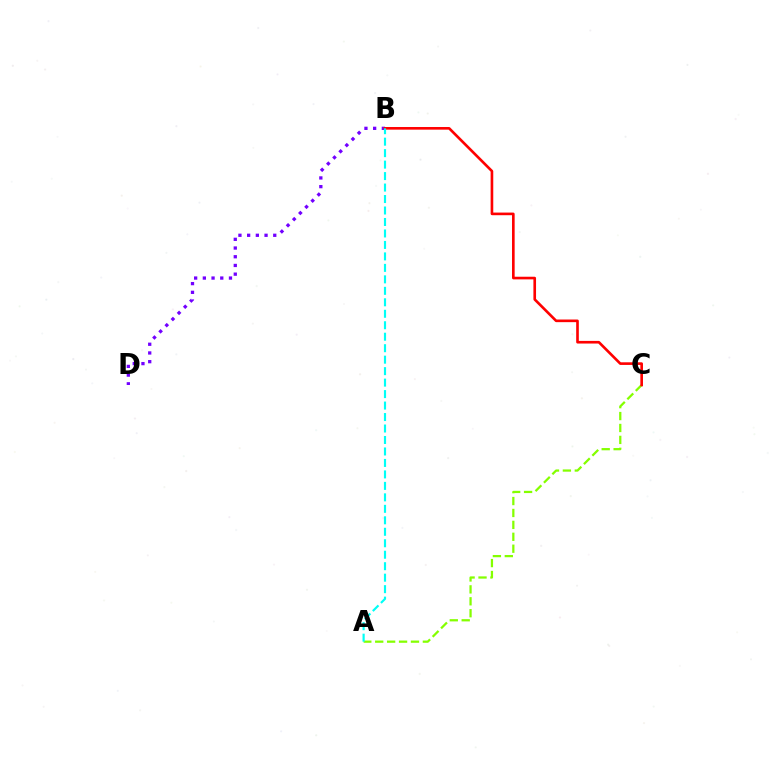{('A', 'C'): [{'color': '#84ff00', 'line_style': 'dashed', 'thickness': 1.62}], ('B', 'D'): [{'color': '#7200ff', 'line_style': 'dotted', 'thickness': 2.37}], ('B', 'C'): [{'color': '#ff0000', 'line_style': 'solid', 'thickness': 1.9}], ('A', 'B'): [{'color': '#00fff6', 'line_style': 'dashed', 'thickness': 1.56}]}